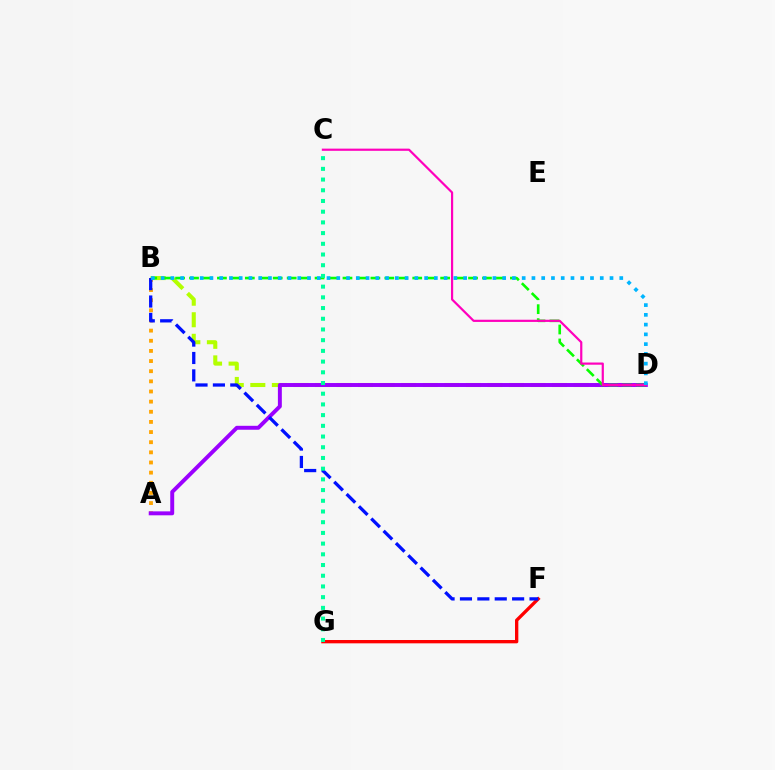{('B', 'D'): [{'color': '#b3ff00', 'line_style': 'dashed', 'thickness': 2.93}, {'color': '#08ff00', 'line_style': 'dashed', 'thickness': 1.9}, {'color': '#00b5ff', 'line_style': 'dotted', 'thickness': 2.65}], ('A', 'B'): [{'color': '#ffa500', 'line_style': 'dotted', 'thickness': 2.76}], ('F', 'G'): [{'color': '#ff0000', 'line_style': 'solid', 'thickness': 2.39}], ('A', 'D'): [{'color': '#9b00ff', 'line_style': 'solid', 'thickness': 2.83}], ('C', 'D'): [{'color': '#ff00bd', 'line_style': 'solid', 'thickness': 1.58}], ('B', 'F'): [{'color': '#0010ff', 'line_style': 'dashed', 'thickness': 2.36}], ('C', 'G'): [{'color': '#00ff9d', 'line_style': 'dotted', 'thickness': 2.91}]}